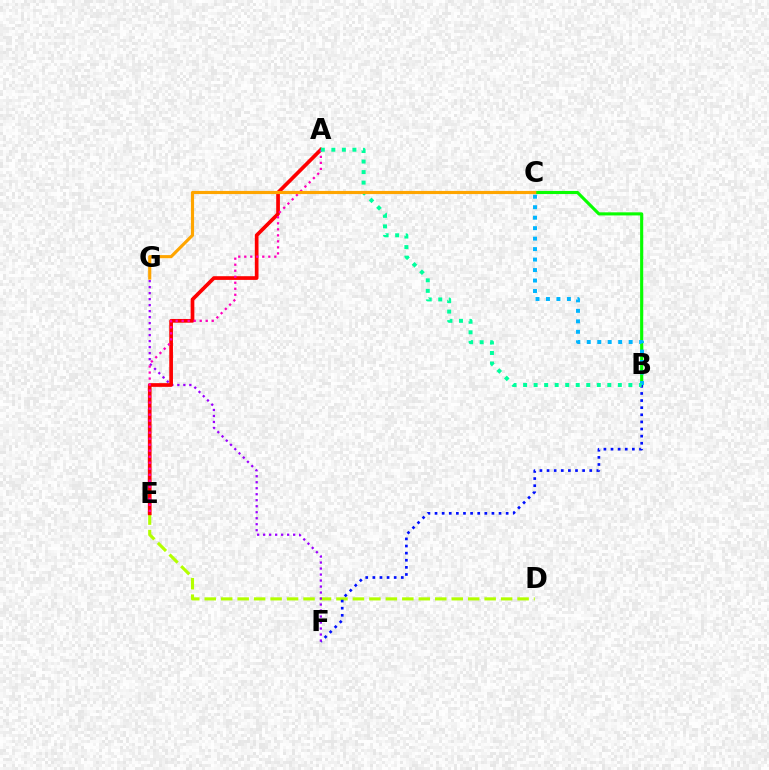{('D', 'E'): [{'color': '#b3ff00', 'line_style': 'dashed', 'thickness': 2.24}], ('B', 'C'): [{'color': '#08ff00', 'line_style': 'solid', 'thickness': 2.24}, {'color': '#00b5ff', 'line_style': 'dotted', 'thickness': 2.85}], ('B', 'F'): [{'color': '#0010ff', 'line_style': 'dotted', 'thickness': 1.93}], ('F', 'G'): [{'color': '#9b00ff', 'line_style': 'dotted', 'thickness': 1.63}], ('A', 'E'): [{'color': '#ff0000', 'line_style': 'solid', 'thickness': 2.67}, {'color': '#ff00bd', 'line_style': 'dotted', 'thickness': 1.63}], ('A', 'B'): [{'color': '#00ff9d', 'line_style': 'dotted', 'thickness': 2.86}], ('C', 'G'): [{'color': '#ffa500', 'line_style': 'solid', 'thickness': 2.26}]}